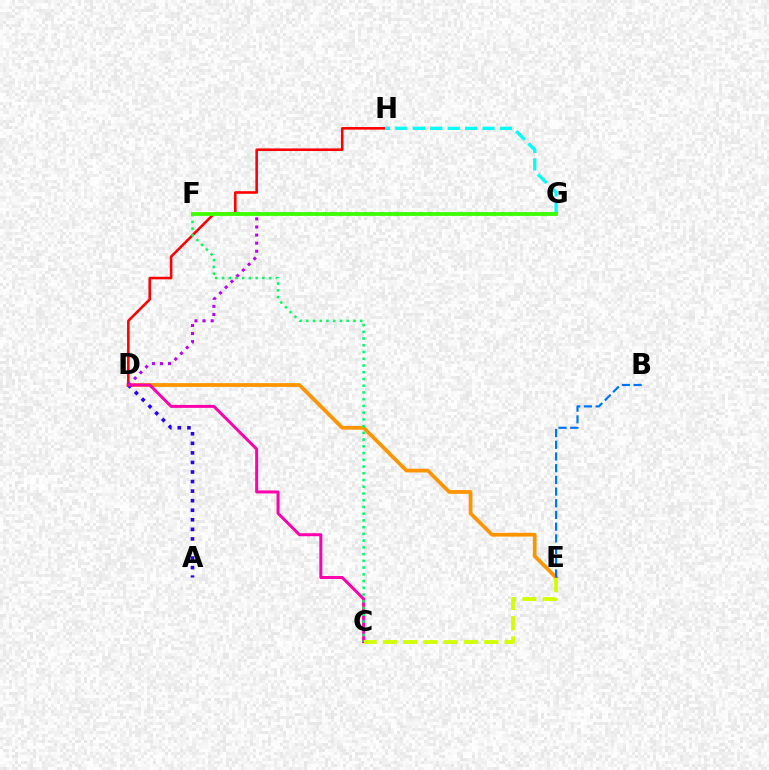{('D', 'E'): [{'color': '#ff9400', 'line_style': 'solid', 'thickness': 2.69}], ('D', 'H'): [{'color': '#ff0000', 'line_style': 'solid', 'thickness': 1.86}], ('B', 'E'): [{'color': '#0074ff', 'line_style': 'dashed', 'thickness': 1.59}], ('A', 'D'): [{'color': '#2500ff', 'line_style': 'dotted', 'thickness': 2.6}], ('D', 'G'): [{'color': '#b900ff', 'line_style': 'dotted', 'thickness': 2.2}], ('C', 'D'): [{'color': '#ff00ac', 'line_style': 'solid', 'thickness': 2.15}], ('C', 'F'): [{'color': '#00ff5c', 'line_style': 'dotted', 'thickness': 1.83}], ('C', 'E'): [{'color': '#d1ff00', 'line_style': 'dashed', 'thickness': 2.75}], ('G', 'H'): [{'color': '#00fff6', 'line_style': 'dashed', 'thickness': 2.37}], ('F', 'G'): [{'color': '#3dff00', 'line_style': 'solid', 'thickness': 2.75}]}